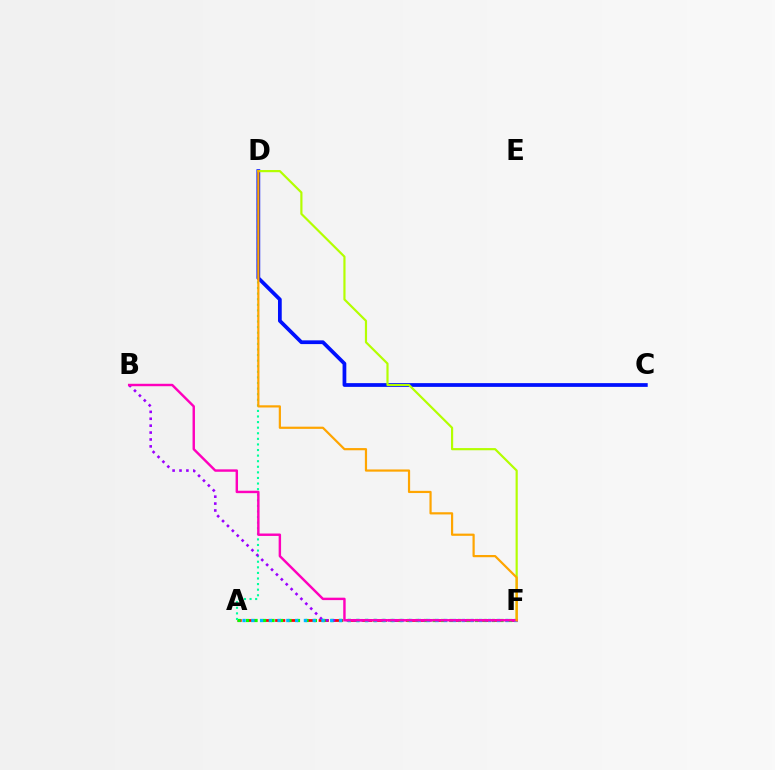{('A', 'F'): [{'color': '#ff0000', 'line_style': 'dashed', 'thickness': 1.97}, {'color': '#08ff00', 'line_style': 'dotted', 'thickness': 2.3}, {'color': '#00b5ff', 'line_style': 'dotted', 'thickness': 2.38}], ('A', 'D'): [{'color': '#00ff9d', 'line_style': 'dotted', 'thickness': 1.52}], ('B', 'F'): [{'color': '#9b00ff', 'line_style': 'dotted', 'thickness': 1.88}, {'color': '#ff00bd', 'line_style': 'solid', 'thickness': 1.75}], ('C', 'D'): [{'color': '#0010ff', 'line_style': 'solid', 'thickness': 2.7}], ('D', 'F'): [{'color': '#b3ff00', 'line_style': 'solid', 'thickness': 1.57}, {'color': '#ffa500', 'line_style': 'solid', 'thickness': 1.59}]}